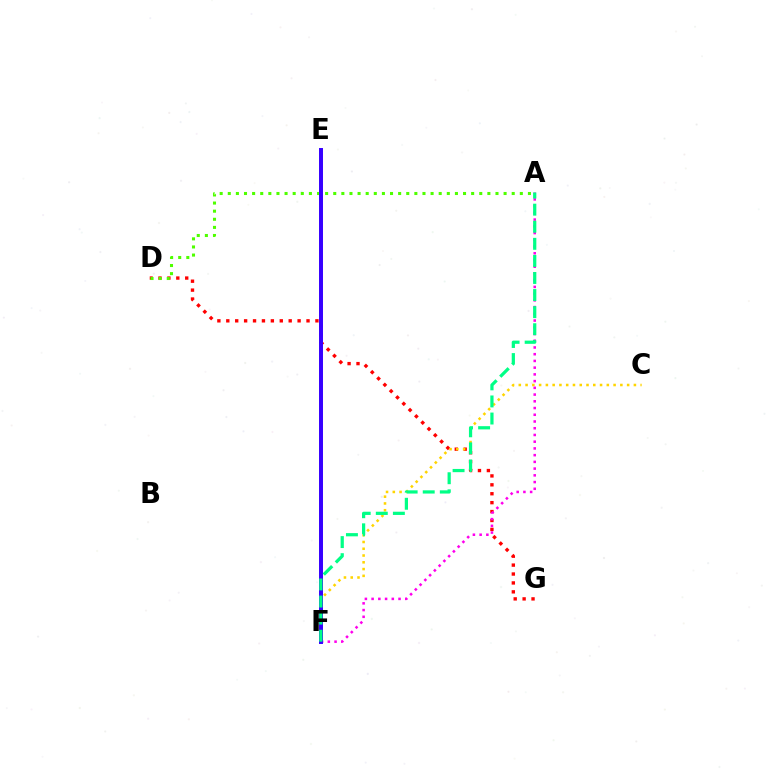{('E', 'F'): [{'color': '#009eff', 'line_style': 'solid', 'thickness': 1.64}, {'color': '#3700ff', 'line_style': 'solid', 'thickness': 2.86}], ('D', 'G'): [{'color': '#ff0000', 'line_style': 'dotted', 'thickness': 2.42}], ('C', 'F'): [{'color': '#ffd500', 'line_style': 'dotted', 'thickness': 1.84}], ('A', 'D'): [{'color': '#4fff00', 'line_style': 'dotted', 'thickness': 2.2}], ('A', 'F'): [{'color': '#ff00ed', 'line_style': 'dotted', 'thickness': 1.83}, {'color': '#00ff86', 'line_style': 'dashed', 'thickness': 2.32}]}